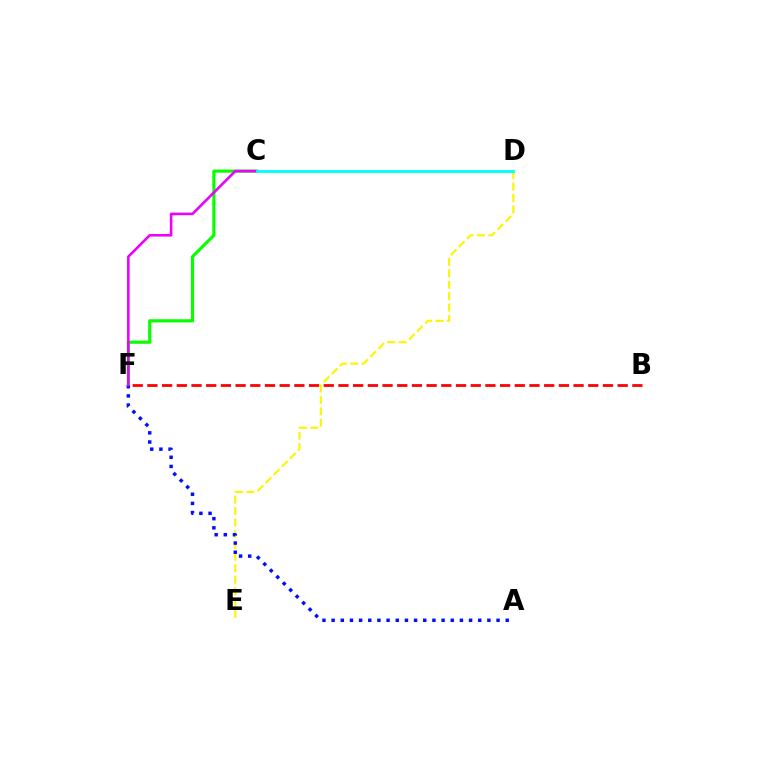{('B', 'F'): [{'color': '#ff0000', 'line_style': 'dashed', 'thickness': 2.0}], ('D', 'E'): [{'color': '#fcf500', 'line_style': 'dashed', 'thickness': 1.55}], ('C', 'F'): [{'color': '#08ff00', 'line_style': 'solid', 'thickness': 2.28}, {'color': '#ee00ff', 'line_style': 'solid', 'thickness': 1.86}], ('A', 'F'): [{'color': '#0010ff', 'line_style': 'dotted', 'thickness': 2.49}], ('C', 'D'): [{'color': '#00fff6', 'line_style': 'solid', 'thickness': 2.04}]}